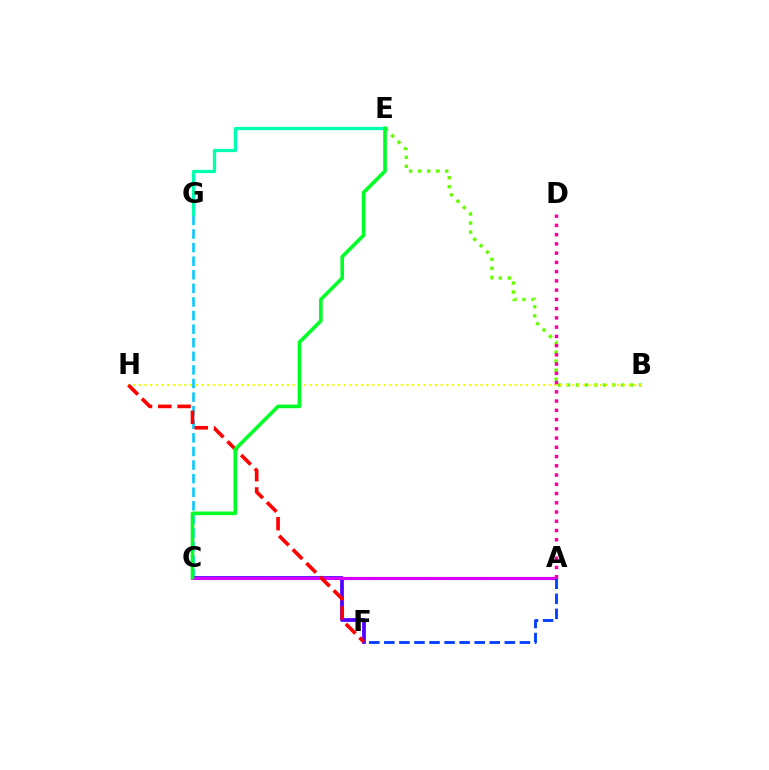{('B', 'E'): [{'color': '#66ff00', 'line_style': 'dotted', 'thickness': 2.45}], ('B', 'H'): [{'color': '#eeff00', 'line_style': 'dotted', 'thickness': 1.55}], ('C', 'G'): [{'color': '#00c7ff', 'line_style': 'dashed', 'thickness': 1.85}], ('A', 'C'): [{'color': '#ff8800', 'line_style': 'dashed', 'thickness': 1.52}, {'color': '#d600ff', 'line_style': 'solid', 'thickness': 2.24}], ('E', 'G'): [{'color': '#00ffaf', 'line_style': 'solid', 'thickness': 2.37}], ('C', 'F'): [{'color': '#4f00ff', 'line_style': 'solid', 'thickness': 2.7}], ('F', 'H'): [{'color': '#ff0000', 'line_style': 'dashed', 'thickness': 2.62}], ('A', 'F'): [{'color': '#003fff', 'line_style': 'dashed', 'thickness': 2.05}], ('A', 'D'): [{'color': '#ff00a0', 'line_style': 'dotted', 'thickness': 2.51}], ('C', 'E'): [{'color': '#00ff27', 'line_style': 'solid', 'thickness': 2.61}]}